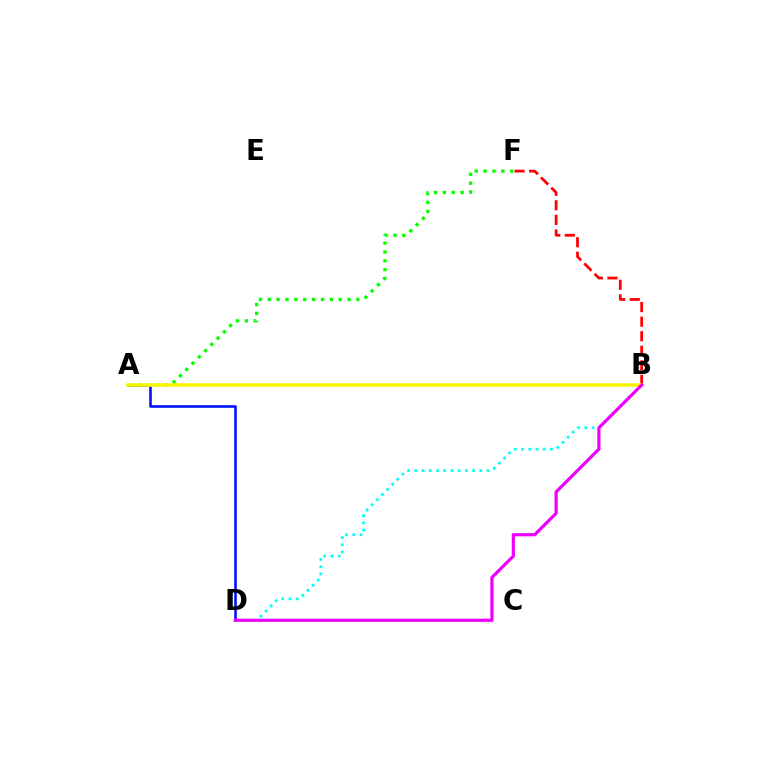{('A', 'D'): [{'color': '#0010ff', 'line_style': 'solid', 'thickness': 1.87}], ('A', 'F'): [{'color': '#08ff00', 'line_style': 'dotted', 'thickness': 2.41}], ('B', 'D'): [{'color': '#00fff6', 'line_style': 'dotted', 'thickness': 1.96}, {'color': '#ee00ff', 'line_style': 'solid', 'thickness': 2.3}], ('B', 'F'): [{'color': '#ff0000', 'line_style': 'dashed', 'thickness': 1.98}], ('A', 'B'): [{'color': '#fcf500', 'line_style': 'solid', 'thickness': 2.52}]}